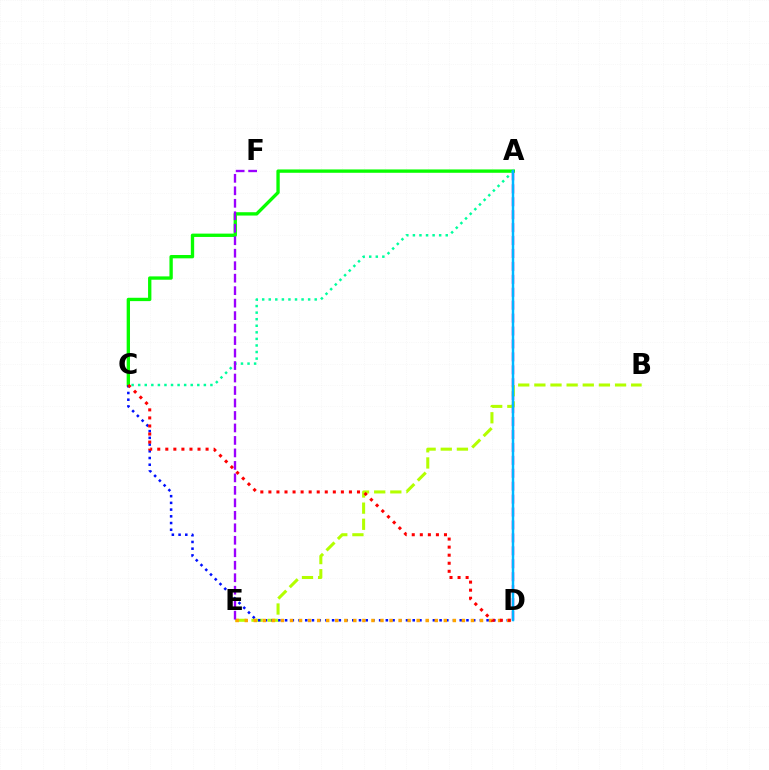{('A', 'C'): [{'color': '#08ff00', 'line_style': 'solid', 'thickness': 2.4}, {'color': '#00ff9d', 'line_style': 'dotted', 'thickness': 1.78}], ('A', 'D'): [{'color': '#ff00bd', 'line_style': 'dashed', 'thickness': 1.76}, {'color': '#00b5ff', 'line_style': 'solid', 'thickness': 1.77}], ('B', 'E'): [{'color': '#b3ff00', 'line_style': 'dashed', 'thickness': 2.19}], ('C', 'D'): [{'color': '#0010ff', 'line_style': 'dotted', 'thickness': 1.82}, {'color': '#ff0000', 'line_style': 'dotted', 'thickness': 2.19}], ('D', 'E'): [{'color': '#ffa500', 'line_style': 'dotted', 'thickness': 2.46}], ('E', 'F'): [{'color': '#9b00ff', 'line_style': 'dashed', 'thickness': 1.7}]}